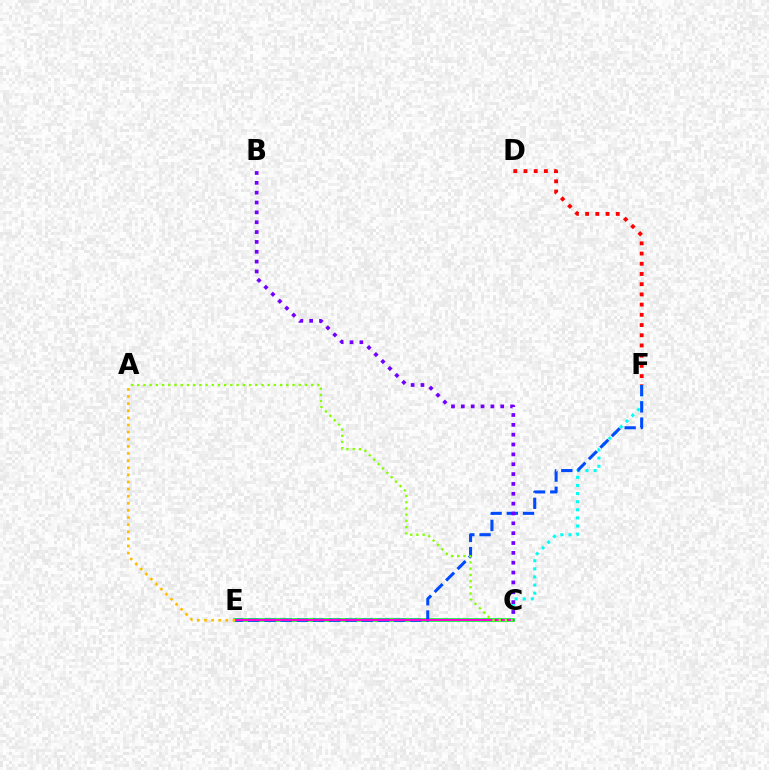{('C', 'F'): [{'color': '#00fff6', 'line_style': 'dotted', 'thickness': 2.21}], ('C', 'E'): [{'color': '#00ff39', 'line_style': 'solid', 'thickness': 2.67}, {'color': '#ff00cf', 'line_style': 'solid', 'thickness': 1.51}], ('E', 'F'): [{'color': '#004bff', 'line_style': 'dashed', 'thickness': 2.2}], ('A', 'C'): [{'color': '#84ff00', 'line_style': 'dotted', 'thickness': 1.69}], ('D', 'F'): [{'color': '#ff0000', 'line_style': 'dotted', 'thickness': 2.77}], ('A', 'E'): [{'color': '#ffbd00', 'line_style': 'dotted', 'thickness': 1.93}], ('B', 'C'): [{'color': '#7200ff', 'line_style': 'dotted', 'thickness': 2.68}]}